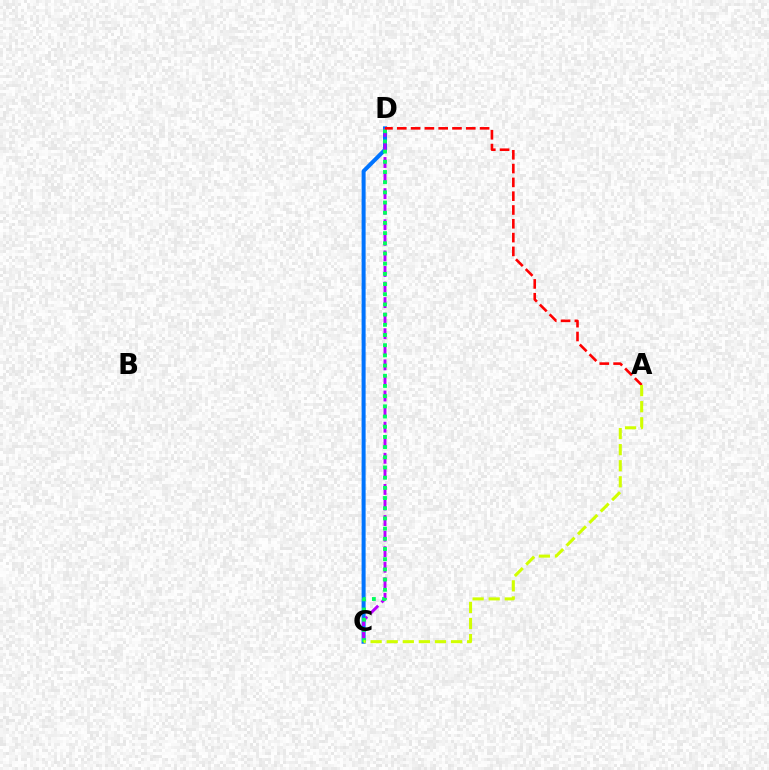{('C', 'D'): [{'color': '#0074ff', 'line_style': 'solid', 'thickness': 2.89}, {'color': '#b900ff', 'line_style': 'dashed', 'thickness': 2.11}, {'color': '#00ff5c', 'line_style': 'dotted', 'thickness': 2.77}], ('A', 'D'): [{'color': '#ff0000', 'line_style': 'dashed', 'thickness': 1.87}], ('A', 'C'): [{'color': '#d1ff00', 'line_style': 'dashed', 'thickness': 2.19}]}